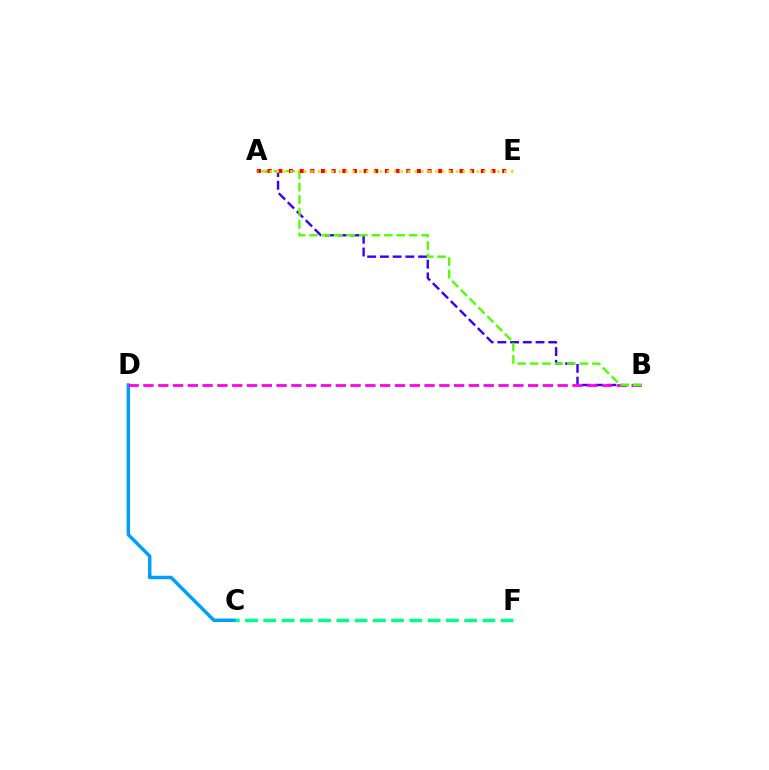{('C', 'D'): [{'color': '#009eff', 'line_style': 'solid', 'thickness': 2.49}], ('A', 'B'): [{'color': '#3700ff', 'line_style': 'dashed', 'thickness': 1.73}, {'color': '#4fff00', 'line_style': 'dashed', 'thickness': 1.69}], ('B', 'D'): [{'color': '#ff00ed', 'line_style': 'dashed', 'thickness': 2.01}], ('A', 'E'): [{'color': '#ff0000', 'line_style': 'dotted', 'thickness': 2.9}, {'color': '#ffd500', 'line_style': 'dotted', 'thickness': 1.87}], ('C', 'F'): [{'color': '#00ff86', 'line_style': 'dashed', 'thickness': 2.48}]}